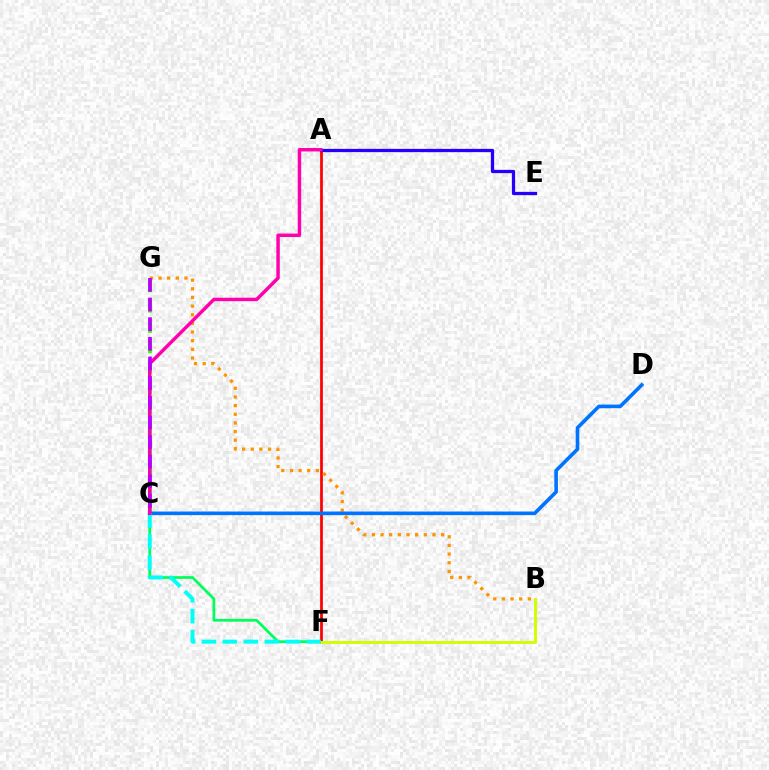{('C', 'F'): [{'color': '#00ff5c', 'line_style': 'solid', 'thickness': 1.98}, {'color': '#00fff6', 'line_style': 'dashed', 'thickness': 2.85}], ('C', 'G'): [{'color': '#3dff00', 'line_style': 'dashed', 'thickness': 2.77}, {'color': '#b900ff', 'line_style': 'dashed', 'thickness': 2.67}], ('A', 'F'): [{'color': '#ff0000', 'line_style': 'solid', 'thickness': 1.97}], ('B', 'G'): [{'color': '#ff9400', 'line_style': 'dotted', 'thickness': 2.35}], ('B', 'F'): [{'color': '#d1ff00', 'line_style': 'solid', 'thickness': 2.12}], ('A', 'E'): [{'color': '#2500ff', 'line_style': 'solid', 'thickness': 2.35}], ('C', 'D'): [{'color': '#0074ff', 'line_style': 'solid', 'thickness': 2.6}], ('A', 'C'): [{'color': '#ff00ac', 'line_style': 'solid', 'thickness': 2.48}]}